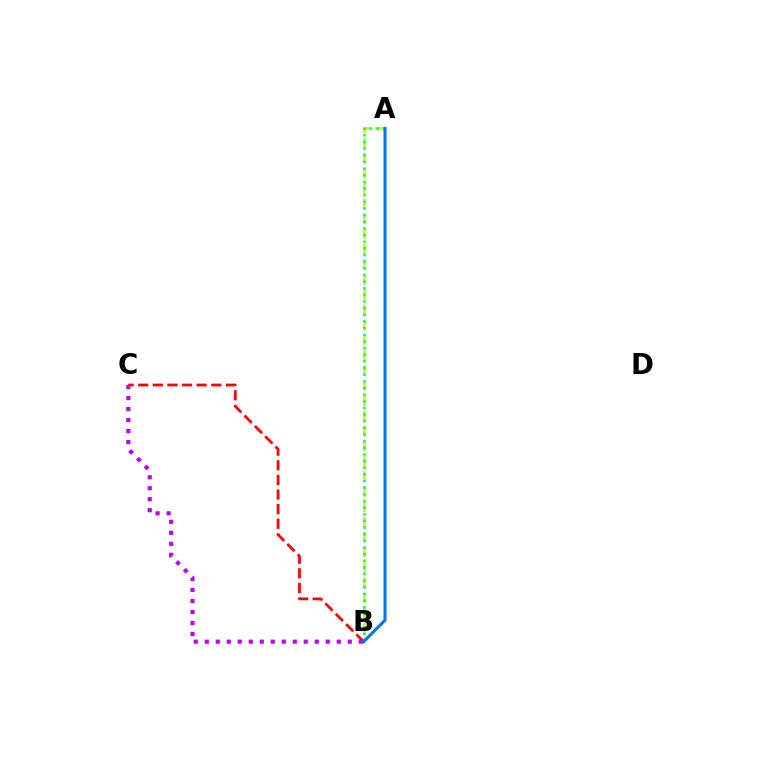{('A', 'B'): [{'color': '#d1ff00', 'line_style': 'dashed', 'thickness': 2.06}, {'color': '#00ff5c', 'line_style': 'dotted', 'thickness': 1.81}, {'color': '#0074ff', 'line_style': 'solid', 'thickness': 2.18}], ('B', 'C'): [{'color': '#ff0000', 'line_style': 'dashed', 'thickness': 1.99}, {'color': '#b900ff', 'line_style': 'dotted', 'thickness': 2.99}]}